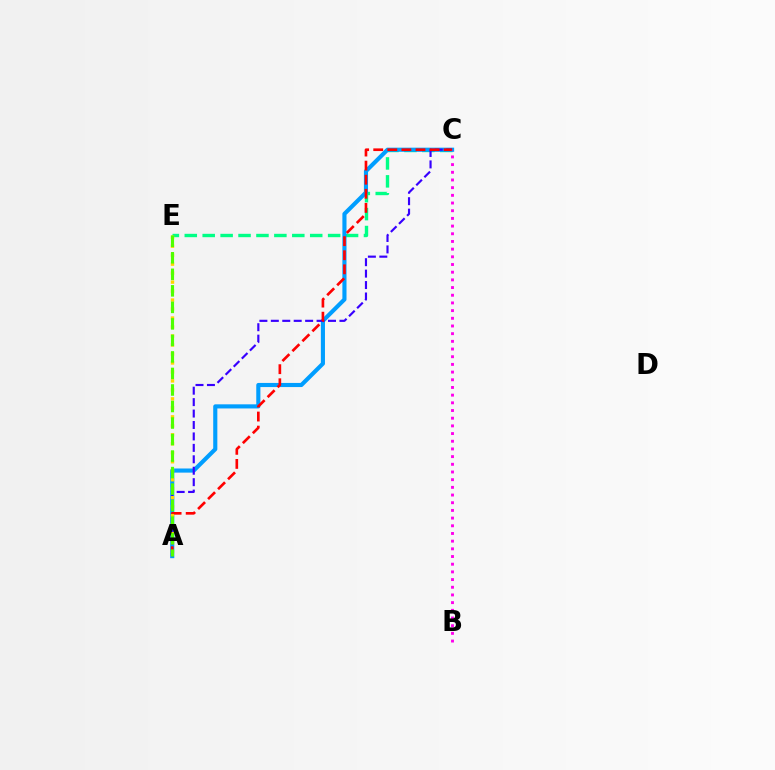{('C', 'E'): [{'color': '#00ff86', 'line_style': 'dashed', 'thickness': 2.43}], ('A', 'C'): [{'color': '#009eff', 'line_style': 'solid', 'thickness': 2.97}, {'color': '#3700ff', 'line_style': 'dashed', 'thickness': 1.55}, {'color': '#ff0000', 'line_style': 'dashed', 'thickness': 1.91}], ('B', 'C'): [{'color': '#ff00ed', 'line_style': 'dotted', 'thickness': 2.09}], ('A', 'E'): [{'color': '#ffd500', 'line_style': 'dotted', 'thickness': 2.44}, {'color': '#4fff00', 'line_style': 'dashed', 'thickness': 2.24}]}